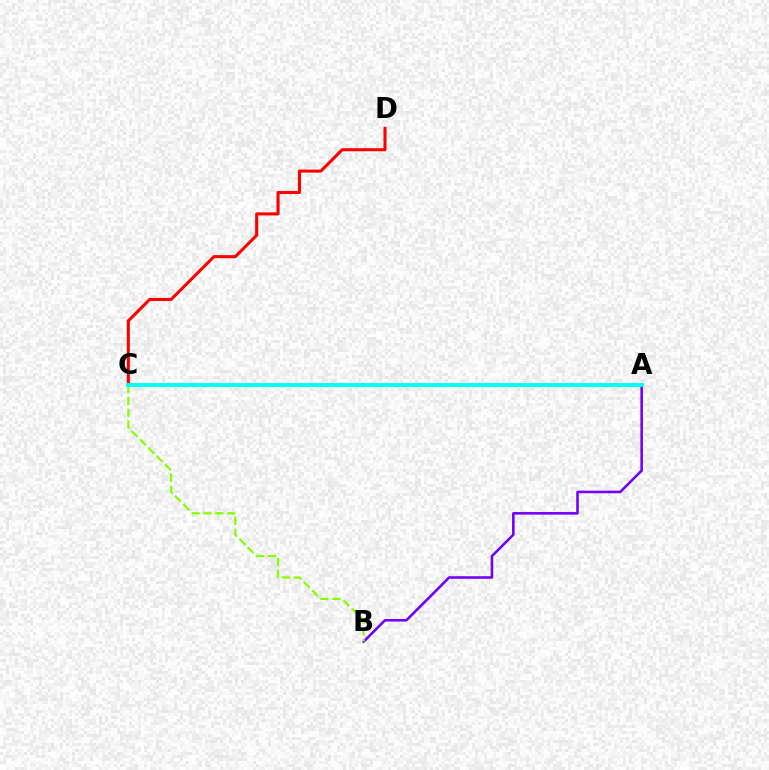{('A', 'B'): [{'color': '#7200ff', 'line_style': 'solid', 'thickness': 1.85}], ('B', 'C'): [{'color': '#84ff00', 'line_style': 'dashed', 'thickness': 1.61}], ('C', 'D'): [{'color': '#ff0000', 'line_style': 'solid', 'thickness': 2.21}], ('A', 'C'): [{'color': '#00fff6', 'line_style': 'solid', 'thickness': 2.77}]}